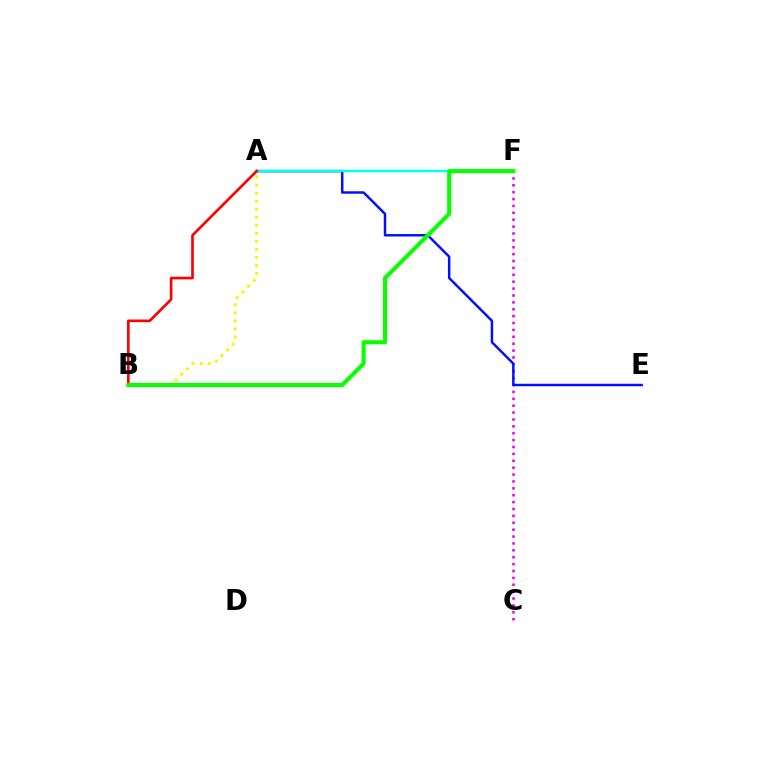{('C', 'F'): [{'color': '#ee00ff', 'line_style': 'dotted', 'thickness': 1.87}], ('A', 'E'): [{'color': '#0010ff', 'line_style': 'solid', 'thickness': 1.77}], ('A', 'B'): [{'color': '#fcf500', 'line_style': 'dotted', 'thickness': 2.18}, {'color': '#ff0000', 'line_style': 'solid', 'thickness': 1.91}], ('A', 'F'): [{'color': '#00fff6', 'line_style': 'solid', 'thickness': 1.8}], ('B', 'F'): [{'color': '#08ff00', 'line_style': 'solid', 'thickness': 2.93}]}